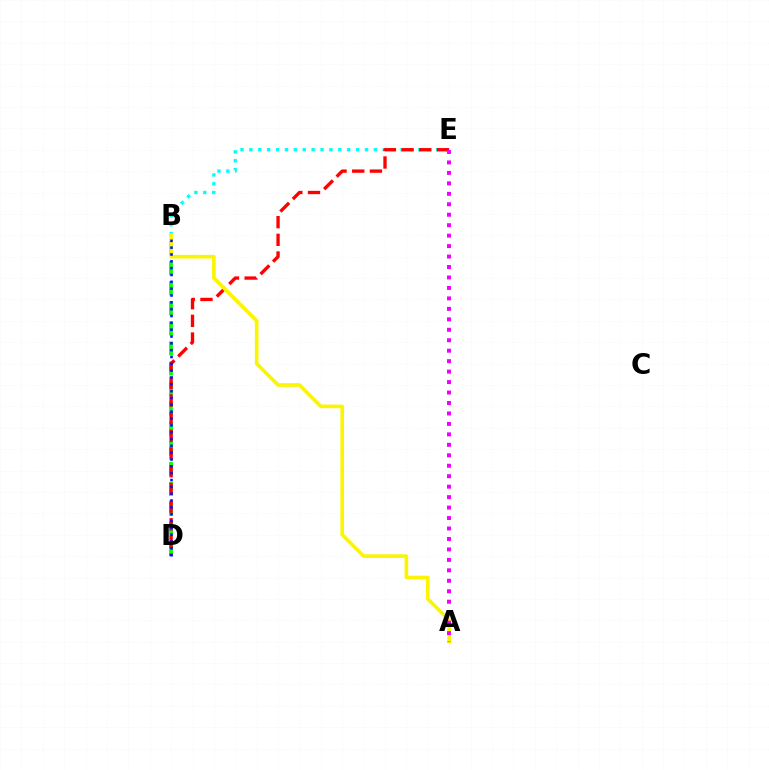{('B', 'E'): [{'color': '#00fff6', 'line_style': 'dotted', 'thickness': 2.42}], ('B', 'D'): [{'color': '#08ff00', 'line_style': 'dashed', 'thickness': 2.72}, {'color': '#0010ff', 'line_style': 'dotted', 'thickness': 1.86}], ('D', 'E'): [{'color': '#ff0000', 'line_style': 'dashed', 'thickness': 2.4}], ('A', 'B'): [{'color': '#fcf500', 'line_style': 'solid', 'thickness': 2.6}], ('A', 'E'): [{'color': '#ee00ff', 'line_style': 'dotted', 'thickness': 2.84}]}